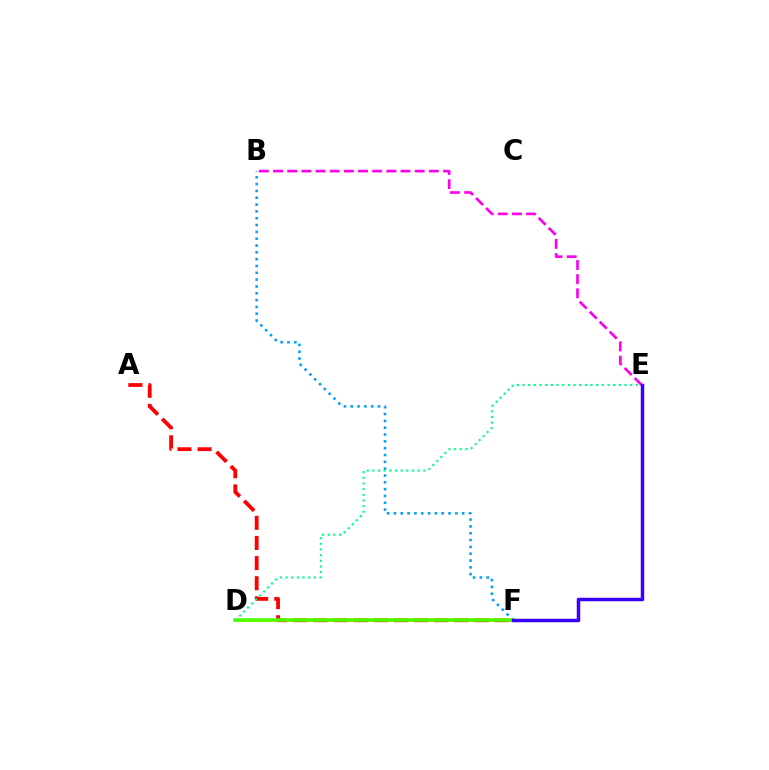{('D', 'F'): [{'color': '#ffd500', 'line_style': 'solid', 'thickness': 2.11}, {'color': '#4fff00', 'line_style': 'solid', 'thickness': 2.57}], ('B', 'F'): [{'color': '#009eff', 'line_style': 'dotted', 'thickness': 1.85}], ('A', 'F'): [{'color': '#ff0000', 'line_style': 'dashed', 'thickness': 2.74}], ('D', 'E'): [{'color': '#00ff86', 'line_style': 'dotted', 'thickness': 1.54}], ('B', 'E'): [{'color': '#ff00ed', 'line_style': 'dashed', 'thickness': 1.92}], ('E', 'F'): [{'color': '#3700ff', 'line_style': 'solid', 'thickness': 2.5}]}